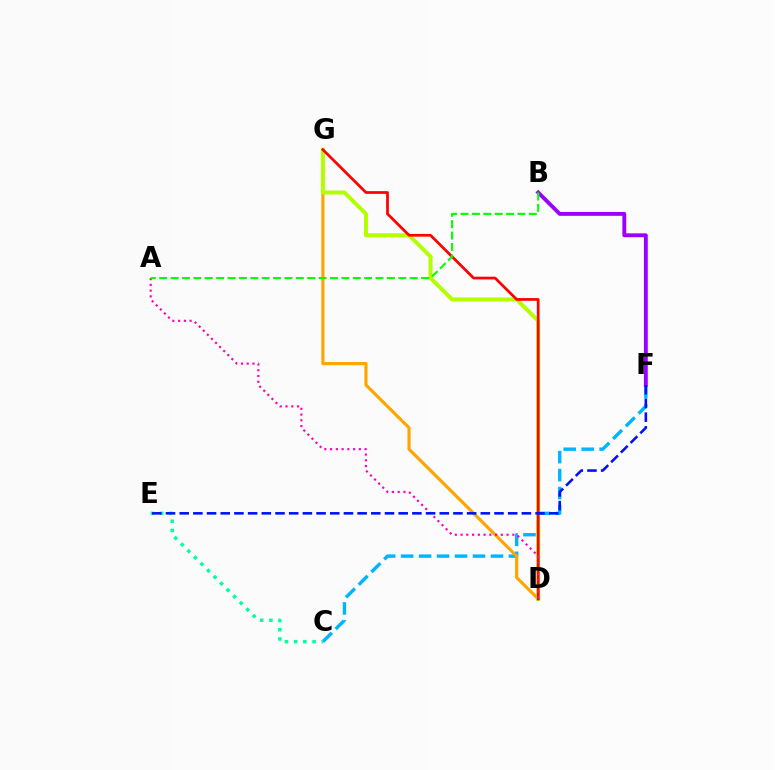{('C', 'F'): [{'color': '#00b5ff', 'line_style': 'dashed', 'thickness': 2.44}], ('C', 'E'): [{'color': '#00ff9d', 'line_style': 'dotted', 'thickness': 2.5}], ('D', 'G'): [{'color': '#ffa500', 'line_style': 'solid', 'thickness': 2.27}, {'color': '#b3ff00', 'line_style': 'solid', 'thickness': 2.86}, {'color': '#ff0000', 'line_style': 'solid', 'thickness': 1.96}], ('B', 'F'): [{'color': '#9b00ff', 'line_style': 'solid', 'thickness': 2.79}], ('A', 'D'): [{'color': '#ff00bd', 'line_style': 'dotted', 'thickness': 1.56}], ('E', 'F'): [{'color': '#0010ff', 'line_style': 'dashed', 'thickness': 1.86}], ('A', 'B'): [{'color': '#08ff00', 'line_style': 'dashed', 'thickness': 1.55}]}